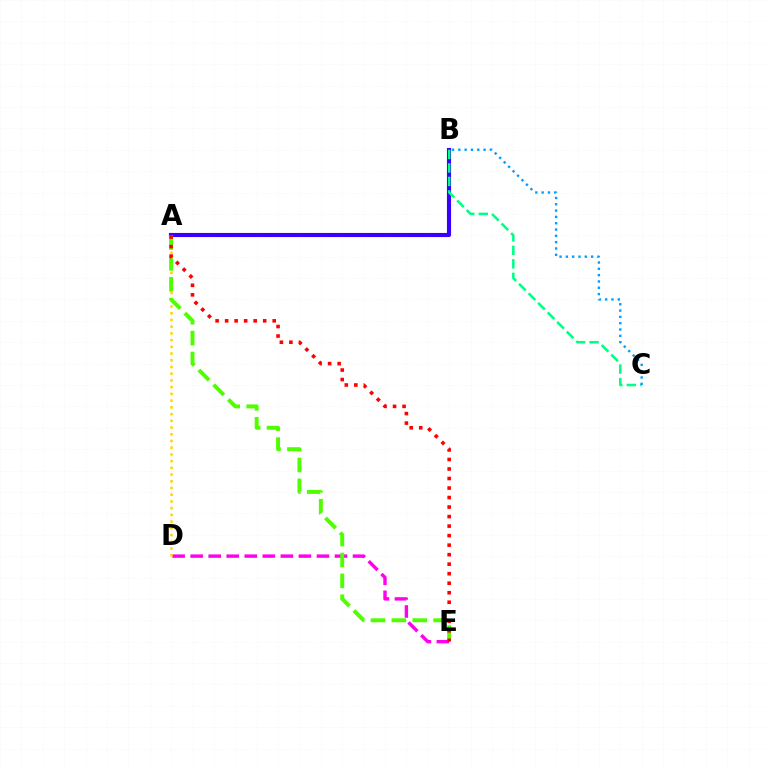{('A', 'B'): [{'color': '#3700ff', 'line_style': 'solid', 'thickness': 2.97}], ('D', 'E'): [{'color': '#ff00ed', 'line_style': 'dashed', 'thickness': 2.45}], ('A', 'D'): [{'color': '#ffd500', 'line_style': 'dotted', 'thickness': 1.83}], ('B', 'C'): [{'color': '#00ff86', 'line_style': 'dashed', 'thickness': 1.83}, {'color': '#009eff', 'line_style': 'dotted', 'thickness': 1.72}], ('A', 'E'): [{'color': '#4fff00', 'line_style': 'dashed', 'thickness': 2.84}, {'color': '#ff0000', 'line_style': 'dotted', 'thickness': 2.59}]}